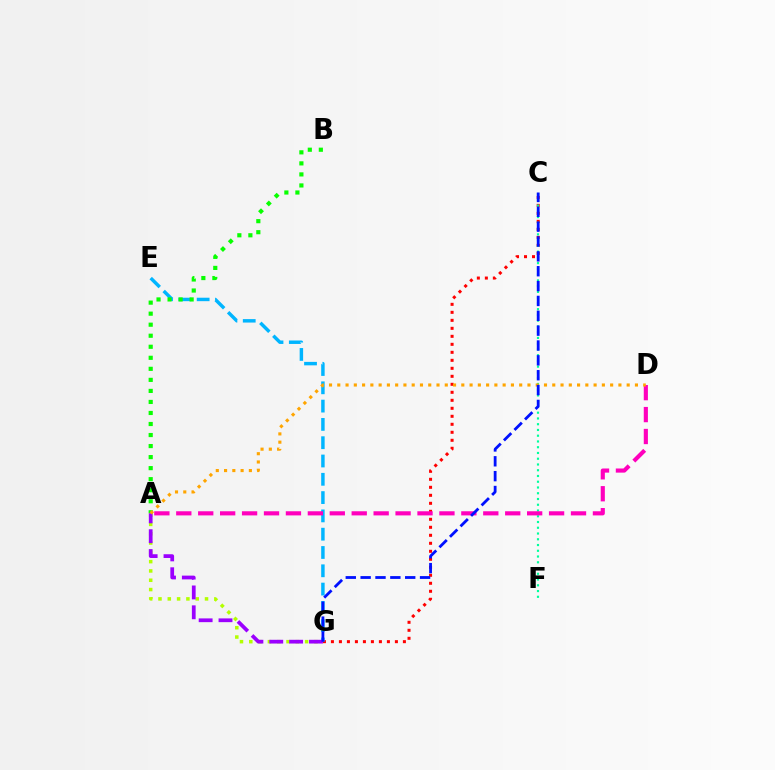{('C', 'G'): [{'color': '#ff0000', 'line_style': 'dotted', 'thickness': 2.17}, {'color': '#0010ff', 'line_style': 'dashed', 'thickness': 2.02}], ('E', 'G'): [{'color': '#00b5ff', 'line_style': 'dashed', 'thickness': 2.49}], ('A', 'B'): [{'color': '#08ff00', 'line_style': 'dotted', 'thickness': 3.0}], ('A', 'G'): [{'color': '#b3ff00', 'line_style': 'dotted', 'thickness': 2.53}, {'color': '#9b00ff', 'line_style': 'dashed', 'thickness': 2.7}], ('C', 'F'): [{'color': '#00ff9d', 'line_style': 'dotted', 'thickness': 1.56}], ('A', 'D'): [{'color': '#ff00bd', 'line_style': 'dashed', 'thickness': 2.98}, {'color': '#ffa500', 'line_style': 'dotted', 'thickness': 2.25}]}